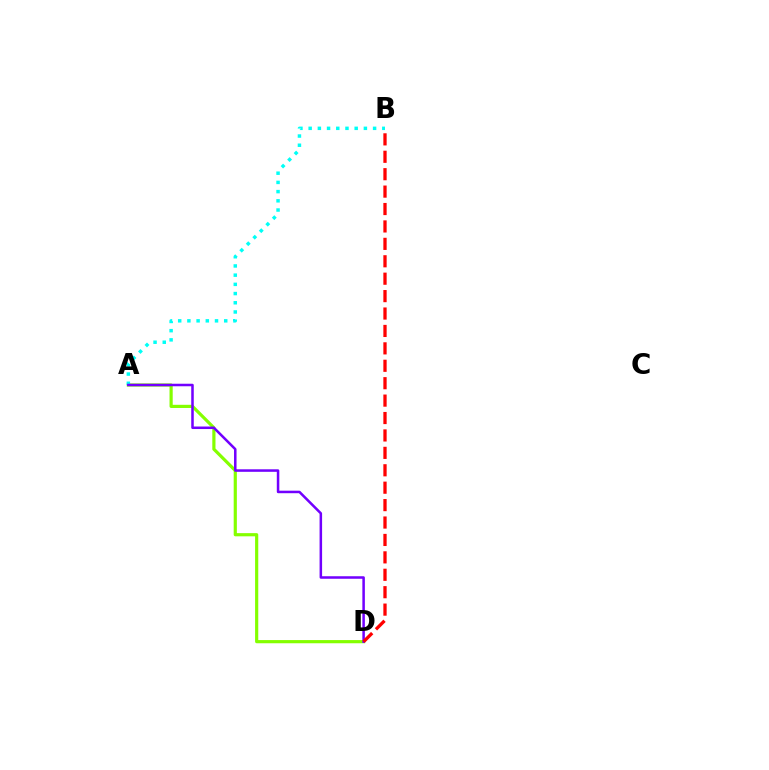{('A', 'D'): [{'color': '#84ff00', 'line_style': 'solid', 'thickness': 2.29}, {'color': '#7200ff', 'line_style': 'solid', 'thickness': 1.82}], ('A', 'B'): [{'color': '#00fff6', 'line_style': 'dotted', 'thickness': 2.5}], ('B', 'D'): [{'color': '#ff0000', 'line_style': 'dashed', 'thickness': 2.37}]}